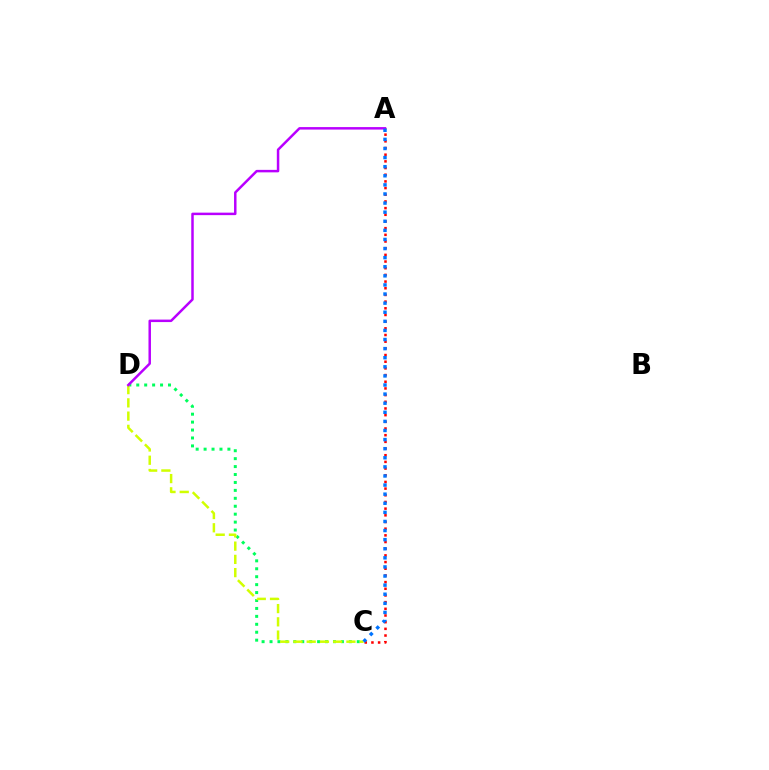{('C', 'D'): [{'color': '#00ff5c', 'line_style': 'dotted', 'thickness': 2.16}, {'color': '#d1ff00', 'line_style': 'dashed', 'thickness': 1.8}], ('A', 'C'): [{'color': '#ff0000', 'line_style': 'dotted', 'thickness': 1.81}, {'color': '#0074ff', 'line_style': 'dotted', 'thickness': 2.47}], ('A', 'D'): [{'color': '#b900ff', 'line_style': 'solid', 'thickness': 1.79}]}